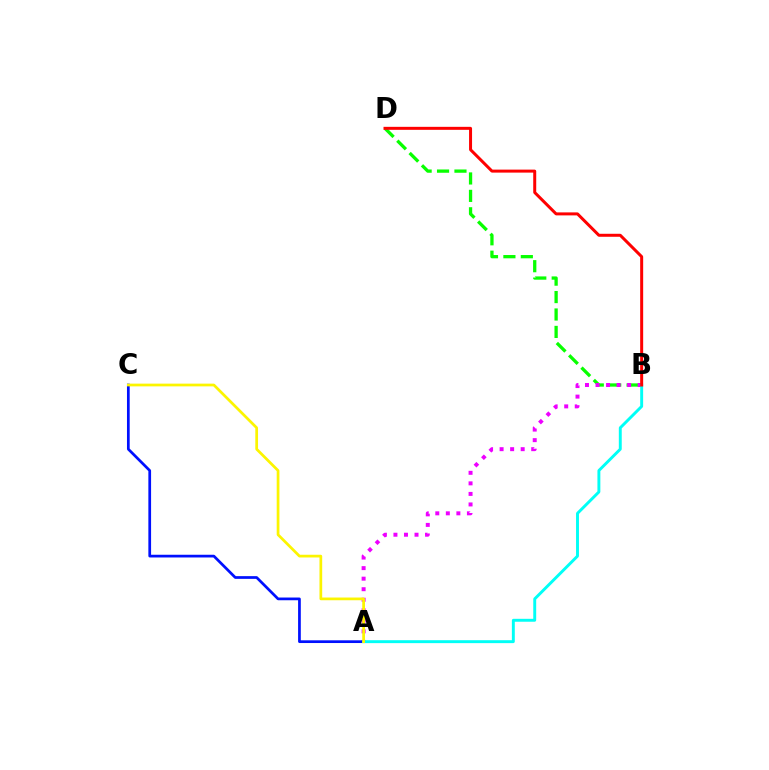{('B', 'D'): [{'color': '#08ff00', 'line_style': 'dashed', 'thickness': 2.37}, {'color': '#ff0000', 'line_style': 'solid', 'thickness': 2.16}], ('A', 'B'): [{'color': '#ee00ff', 'line_style': 'dotted', 'thickness': 2.86}, {'color': '#00fff6', 'line_style': 'solid', 'thickness': 2.1}], ('A', 'C'): [{'color': '#0010ff', 'line_style': 'solid', 'thickness': 1.96}, {'color': '#fcf500', 'line_style': 'solid', 'thickness': 1.96}]}